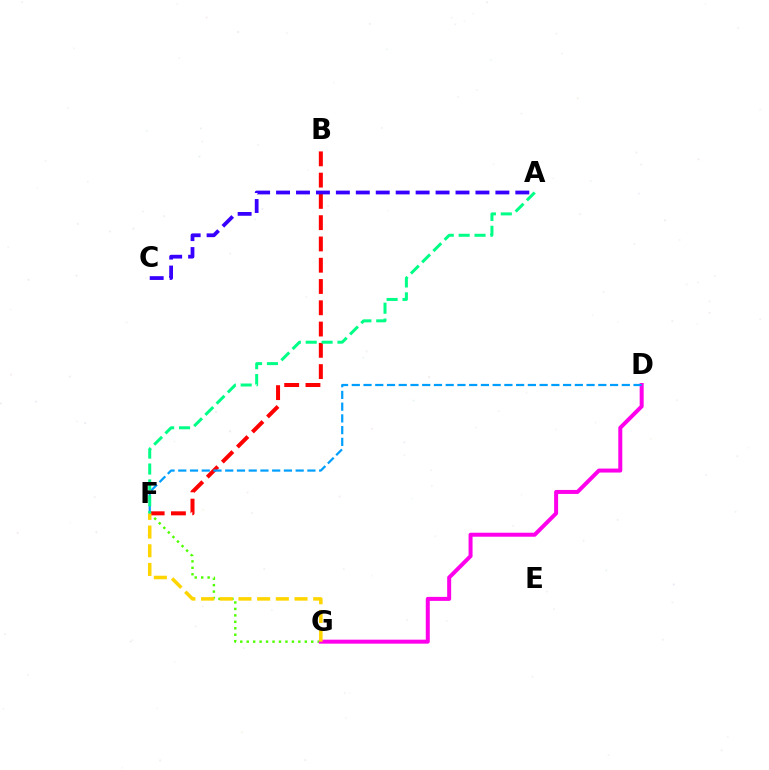{('F', 'G'): [{'color': '#4fff00', 'line_style': 'dotted', 'thickness': 1.75}, {'color': '#ffd500', 'line_style': 'dashed', 'thickness': 2.54}], ('D', 'G'): [{'color': '#ff00ed', 'line_style': 'solid', 'thickness': 2.88}], ('B', 'F'): [{'color': '#ff0000', 'line_style': 'dashed', 'thickness': 2.89}], ('A', 'C'): [{'color': '#3700ff', 'line_style': 'dashed', 'thickness': 2.71}], ('D', 'F'): [{'color': '#009eff', 'line_style': 'dashed', 'thickness': 1.59}], ('A', 'F'): [{'color': '#00ff86', 'line_style': 'dashed', 'thickness': 2.16}]}